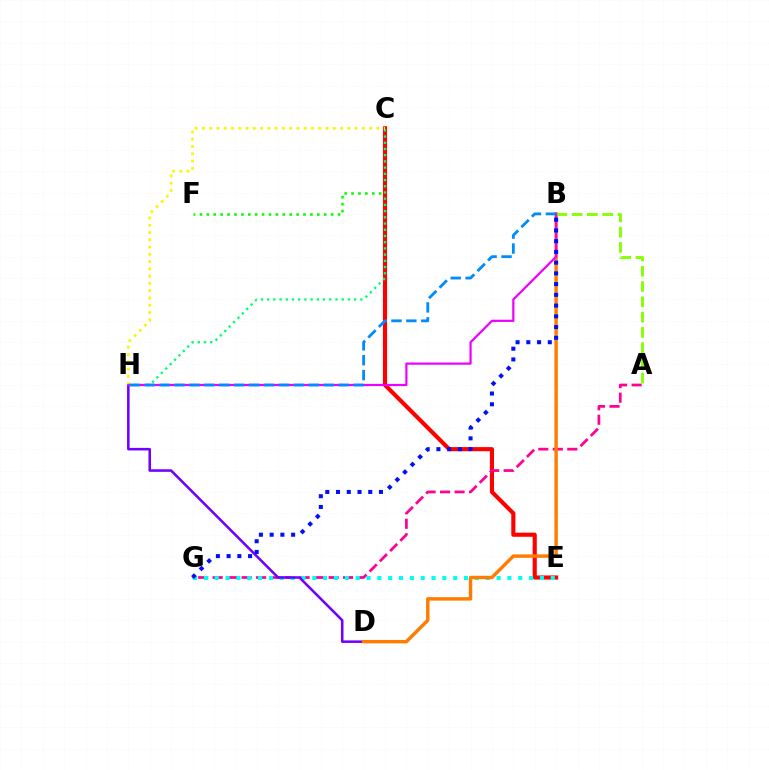{('C', 'F'): [{'color': '#08ff00', 'line_style': 'dotted', 'thickness': 1.88}], ('C', 'E'): [{'color': '#ff0000', 'line_style': 'solid', 'thickness': 2.97}], ('A', 'G'): [{'color': '#ff0094', 'line_style': 'dashed', 'thickness': 1.97}], ('E', 'G'): [{'color': '#00fff6', 'line_style': 'dotted', 'thickness': 2.95}], ('C', 'H'): [{'color': '#00ff74', 'line_style': 'dotted', 'thickness': 1.69}, {'color': '#fcf500', 'line_style': 'dotted', 'thickness': 1.98}], ('D', 'H'): [{'color': '#7200ff', 'line_style': 'solid', 'thickness': 1.84}], ('B', 'D'): [{'color': '#ff7c00', 'line_style': 'solid', 'thickness': 2.46}], ('A', 'B'): [{'color': '#84ff00', 'line_style': 'dashed', 'thickness': 2.07}], ('B', 'H'): [{'color': '#ee00ff', 'line_style': 'solid', 'thickness': 1.59}, {'color': '#008cff', 'line_style': 'dashed', 'thickness': 2.03}], ('B', 'G'): [{'color': '#0010ff', 'line_style': 'dotted', 'thickness': 2.92}]}